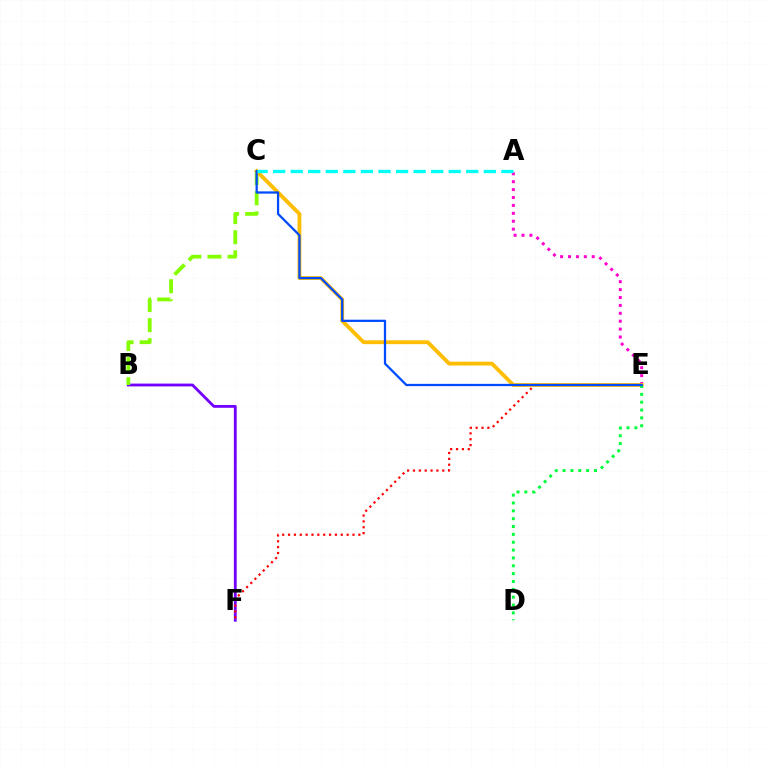{('A', 'E'): [{'color': '#ff00cf', 'line_style': 'dotted', 'thickness': 2.15}], ('B', 'F'): [{'color': '#7200ff', 'line_style': 'solid', 'thickness': 2.02}], ('E', 'F'): [{'color': '#ff0000', 'line_style': 'dotted', 'thickness': 1.59}], ('B', 'C'): [{'color': '#84ff00', 'line_style': 'dashed', 'thickness': 2.73}], ('C', 'E'): [{'color': '#ffbd00', 'line_style': 'solid', 'thickness': 2.75}, {'color': '#004bff', 'line_style': 'solid', 'thickness': 1.62}], ('D', 'E'): [{'color': '#00ff39', 'line_style': 'dotted', 'thickness': 2.13}], ('A', 'C'): [{'color': '#00fff6', 'line_style': 'dashed', 'thickness': 2.38}]}